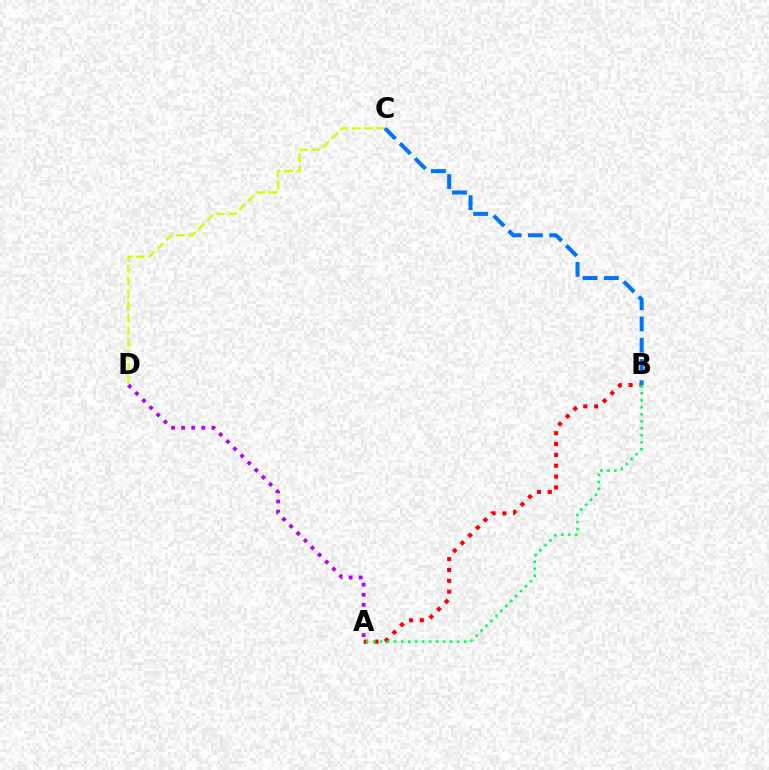{('A', 'D'): [{'color': '#b900ff', 'line_style': 'dotted', 'thickness': 2.74}], ('A', 'B'): [{'color': '#ff0000', 'line_style': 'dotted', 'thickness': 2.95}, {'color': '#00ff5c', 'line_style': 'dotted', 'thickness': 1.9}], ('C', 'D'): [{'color': '#d1ff00', 'line_style': 'dashed', 'thickness': 1.66}], ('B', 'C'): [{'color': '#0074ff', 'line_style': 'dashed', 'thickness': 2.88}]}